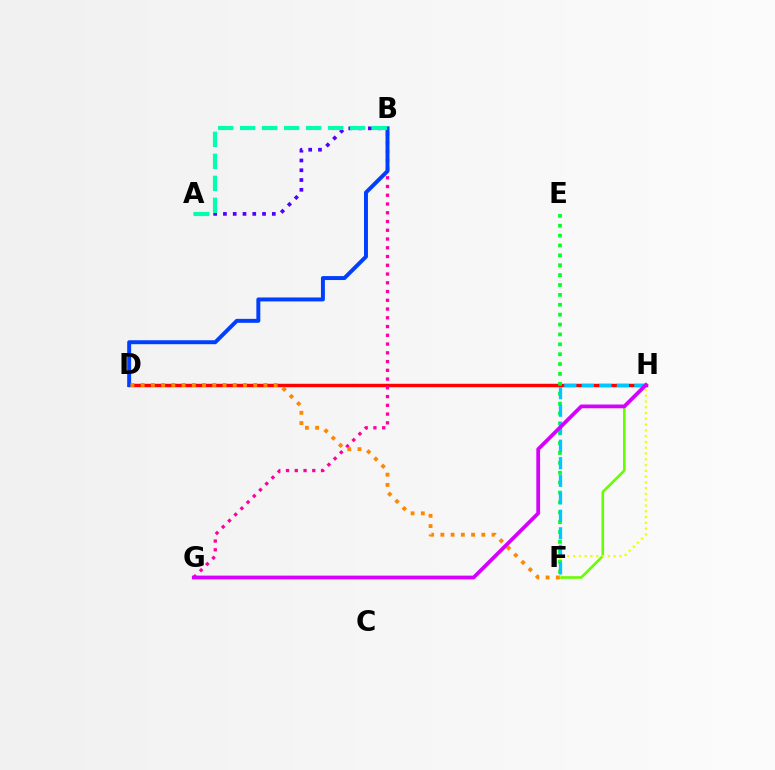{('D', 'H'): [{'color': '#ff0000', 'line_style': 'solid', 'thickness': 2.49}], ('A', 'B'): [{'color': '#4f00ff', 'line_style': 'dotted', 'thickness': 2.66}, {'color': '#00ffaf', 'line_style': 'dashed', 'thickness': 2.99}], ('B', 'G'): [{'color': '#ff00a0', 'line_style': 'dotted', 'thickness': 2.38}], ('F', 'H'): [{'color': '#66ff00', 'line_style': 'solid', 'thickness': 1.87}, {'color': '#eeff00', 'line_style': 'dotted', 'thickness': 1.57}, {'color': '#00c7ff', 'line_style': 'dashed', 'thickness': 2.38}], ('E', 'F'): [{'color': '#00ff27', 'line_style': 'dotted', 'thickness': 2.68}], ('B', 'D'): [{'color': '#003fff', 'line_style': 'solid', 'thickness': 2.84}], ('D', 'F'): [{'color': '#ff8800', 'line_style': 'dotted', 'thickness': 2.78}], ('G', 'H'): [{'color': '#d600ff', 'line_style': 'solid', 'thickness': 2.71}]}